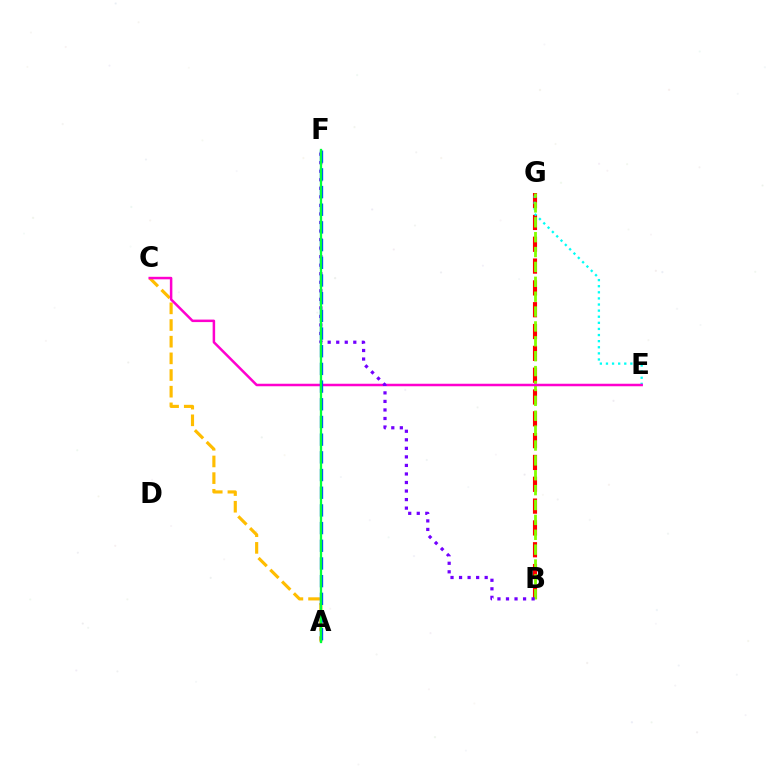{('B', 'G'): [{'color': '#ff0000', 'line_style': 'dashed', 'thickness': 2.96}, {'color': '#84ff00', 'line_style': 'dashed', 'thickness': 2.02}], ('A', 'C'): [{'color': '#ffbd00', 'line_style': 'dashed', 'thickness': 2.26}], ('E', 'G'): [{'color': '#00fff6', 'line_style': 'dotted', 'thickness': 1.66}], ('C', 'E'): [{'color': '#ff00cf', 'line_style': 'solid', 'thickness': 1.8}], ('B', 'F'): [{'color': '#7200ff', 'line_style': 'dotted', 'thickness': 2.32}], ('A', 'F'): [{'color': '#004bff', 'line_style': 'dashed', 'thickness': 2.4}, {'color': '#00ff39', 'line_style': 'solid', 'thickness': 1.65}]}